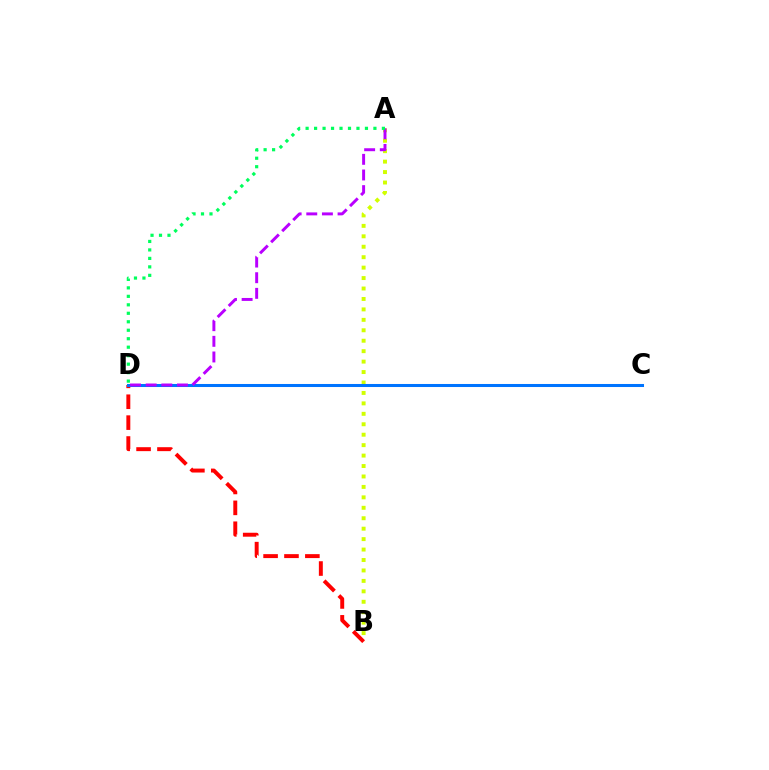{('A', 'B'): [{'color': '#d1ff00', 'line_style': 'dotted', 'thickness': 2.84}], ('B', 'D'): [{'color': '#ff0000', 'line_style': 'dashed', 'thickness': 2.84}], ('C', 'D'): [{'color': '#0074ff', 'line_style': 'solid', 'thickness': 2.19}], ('A', 'D'): [{'color': '#b900ff', 'line_style': 'dashed', 'thickness': 2.13}, {'color': '#00ff5c', 'line_style': 'dotted', 'thickness': 2.3}]}